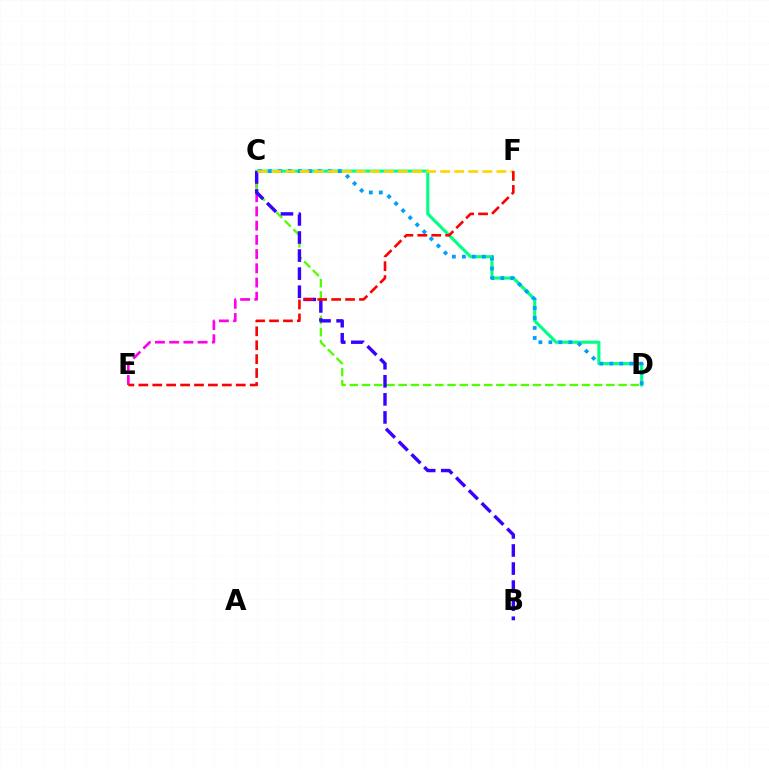{('C', 'E'): [{'color': '#ff00ed', 'line_style': 'dashed', 'thickness': 1.93}], ('C', 'D'): [{'color': '#00ff86', 'line_style': 'solid', 'thickness': 2.25}, {'color': '#009eff', 'line_style': 'dotted', 'thickness': 2.71}, {'color': '#4fff00', 'line_style': 'dashed', 'thickness': 1.66}], ('B', 'C'): [{'color': '#3700ff', 'line_style': 'dashed', 'thickness': 2.45}], ('C', 'F'): [{'color': '#ffd500', 'line_style': 'dashed', 'thickness': 1.91}], ('E', 'F'): [{'color': '#ff0000', 'line_style': 'dashed', 'thickness': 1.89}]}